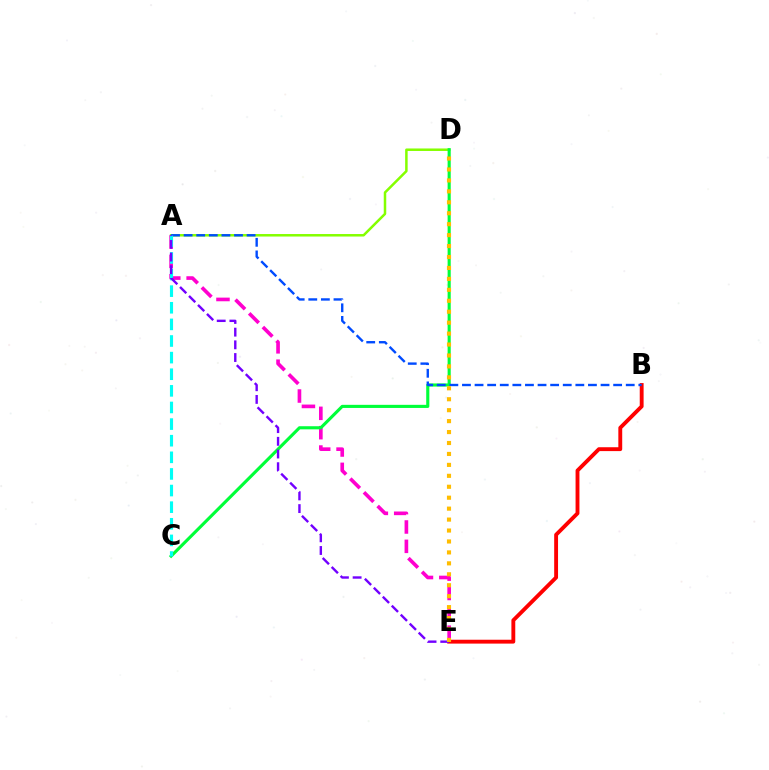{('A', 'D'): [{'color': '#84ff00', 'line_style': 'solid', 'thickness': 1.8}], ('A', 'E'): [{'color': '#ff00cf', 'line_style': 'dashed', 'thickness': 2.63}, {'color': '#7200ff', 'line_style': 'dashed', 'thickness': 1.72}], ('B', 'E'): [{'color': '#ff0000', 'line_style': 'solid', 'thickness': 2.78}], ('C', 'D'): [{'color': '#00ff39', 'line_style': 'solid', 'thickness': 2.24}], ('A', 'B'): [{'color': '#004bff', 'line_style': 'dashed', 'thickness': 1.71}], ('A', 'C'): [{'color': '#00fff6', 'line_style': 'dashed', 'thickness': 2.26}], ('D', 'E'): [{'color': '#ffbd00', 'line_style': 'dotted', 'thickness': 2.97}]}